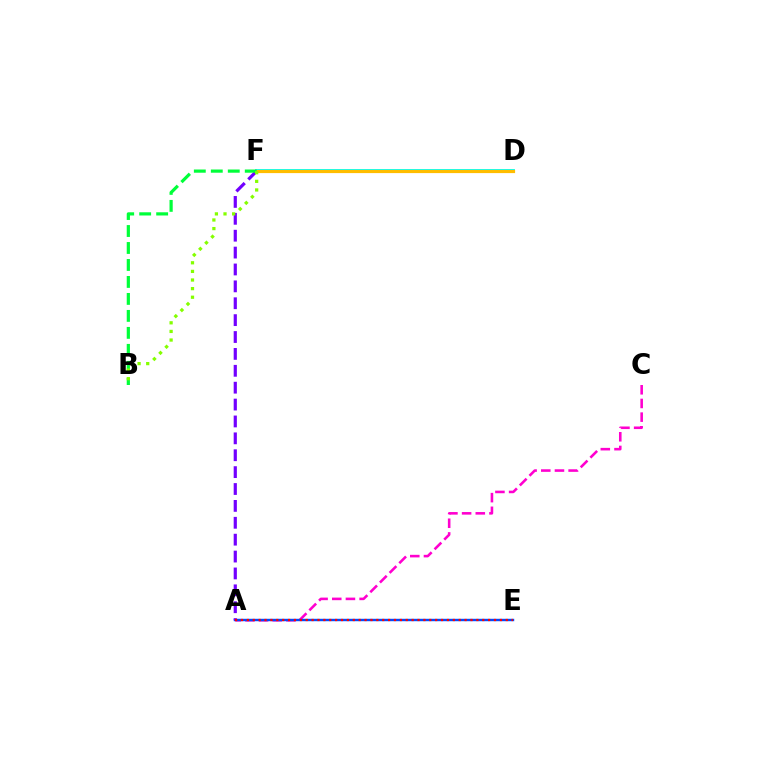{('A', 'C'): [{'color': '#ff00cf', 'line_style': 'dashed', 'thickness': 1.86}], ('A', 'E'): [{'color': '#004bff', 'line_style': 'solid', 'thickness': 1.74}, {'color': '#ff0000', 'line_style': 'dotted', 'thickness': 1.6}], ('A', 'F'): [{'color': '#7200ff', 'line_style': 'dashed', 'thickness': 2.29}], ('D', 'F'): [{'color': '#00fff6', 'line_style': 'solid', 'thickness': 2.78}, {'color': '#ffbd00', 'line_style': 'solid', 'thickness': 2.3}], ('B', 'F'): [{'color': '#00ff39', 'line_style': 'dashed', 'thickness': 2.31}, {'color': '#84ff00', 'line_style': 'dotted', 'thickness': 2.34}]}